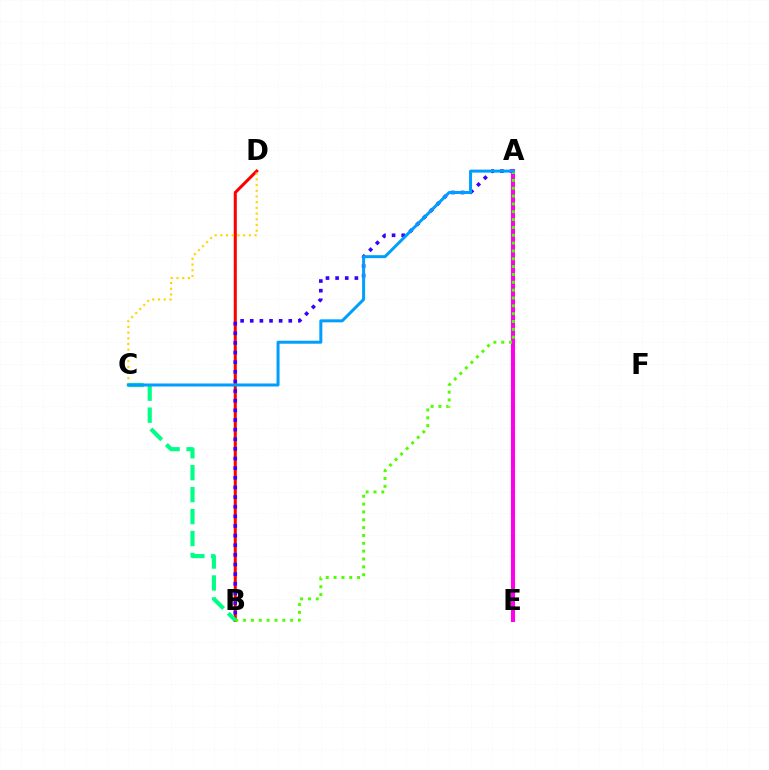{('B', 'D'): [{'color': '#ff0000', 'line_style': 'solid', 'thickness': 2.2}], ('C', 'D'): [{'color': '#ffd500', 'line_style': 'dotted', 'thickness': 1.55}], ('A', 'B'): [{'color': '#3700ff', 'line_style': 'dotted', 'thickness': 2.62}, {'color': '#4fff00', 'line_style': 'dotted', 'thickness': 2.13}], ('A', 'E'): [{'color': '#ff00ed', 'line_style': 'solid', 'thickness': 2.94}], ('B', 'C'): [{'color': '#00ff86', 'line_style': 'dashed', 'thickness': 2.98}], ('A', 'C'): [{'color': '#009eff', 'line_style': 'solid', 'thickness': 2.16}]}